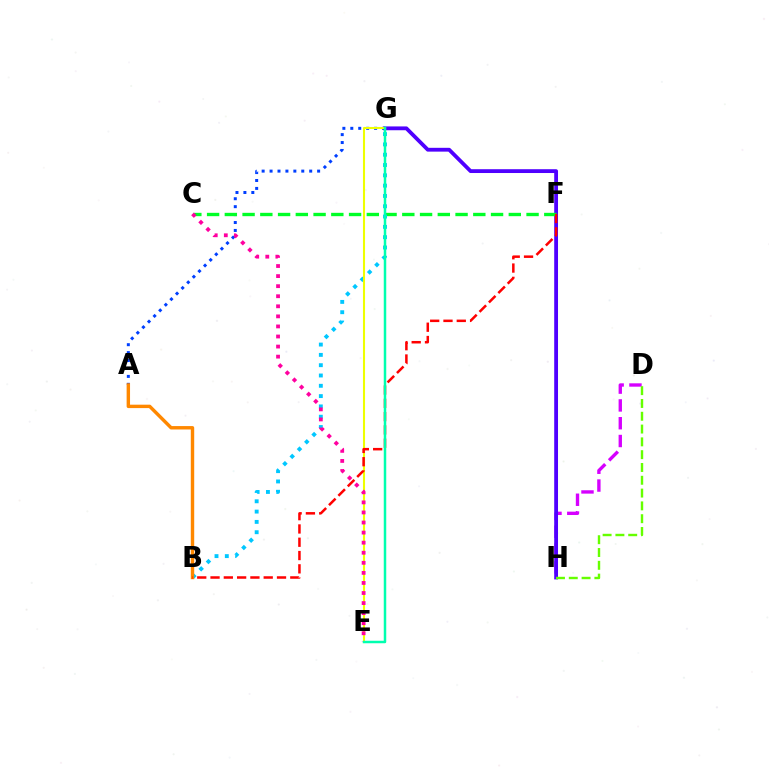{('D', 'H'): [{'color': '#d600ff', 'line_style': 'dashed', 'thickness': 2.42}, {'color': '#66ff00', 'line_style': 'dashed', 'thickness': 1.74}], ('A', 'G'): [{'color': '#003fff', 'line_style': 'dotted', 'thickness': 2.15}], ('G', 'H'): [{'color': '#4f00ff', 'line_style': 'solid', 'thickness': 2.74}], ('C', 'F'): [{'color': '#00ff27', 'line_style': 'dashed', 'thickness': 2.41}], ('B', 'G'): [{'color': '#00c7ff', 'line_style': 'dotted', 'thickness': 2.8}], ('A', 'B'): [{'color': '#ff8800', 'line_style': 'solid', 'thickness': 2.46}], ('E', 'G'): [{'color': '#eeff00', 'line_style': 'solid', 'thickness': 1.5}, {'color': '#00ffaf', 'line_style': 'solid', 'thickness': 1.8}], ('C', 'E'): [{'color': '#ff00a0', 'line_style': 'dotted', 'thickness': 2.74}], ('B', 'F'): [{'color': '#ff0000', 'line_style': 'dashed', 'thickness': 1.81}]}